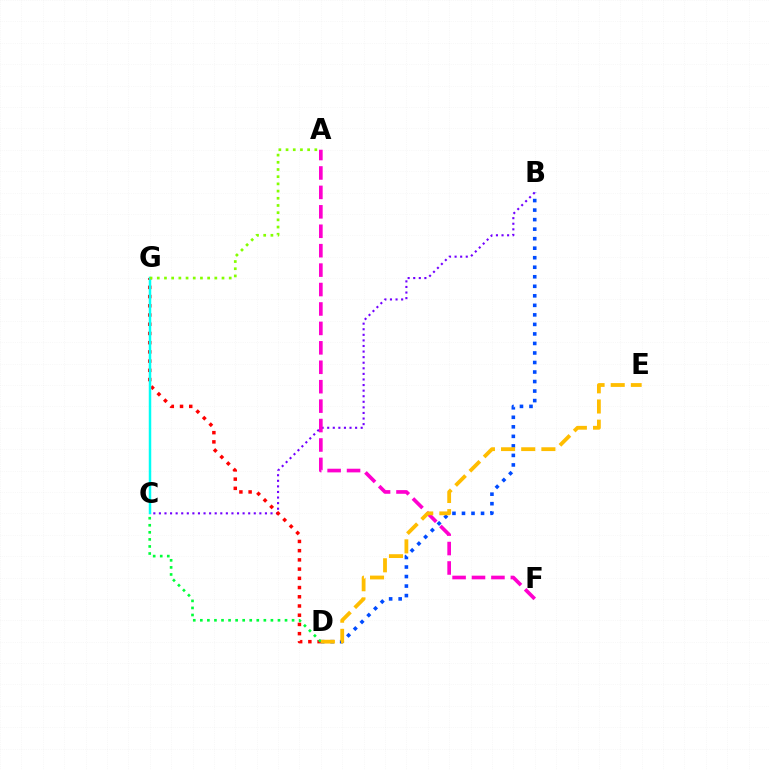{('B', 'D'): [{'color': '#004bff', 'line_style': 'dotted', 'thickness': 2.59}], ('B', 'C'): [{'color': '#7200ff', 'line_style': 'dotted', 'thickness': 1.52}], ('D', 'G'): [{'color': '#ff0000', 'line_style': 'dotted', 'thickness': 2.51}], ('C', 'G'): [{'color': '#00fff6', 'line_style': 'solid', 'thickness': 1.79}], ('C', 'D'): [{'color': '#00ff39', 'line_style': 'dotted', 'thickness': 1.92}], ('A', 'F'): [{'color': '#ff00cf', 'line_style': 'dashed', 'thickness': 2.64}], ('D', 'E'): [{'color': '#ffbd00', 'line_style': 'dashed', 'thickness': 2.74}], ('A', 'G'): [{'color': '#84ff00', 'line_style': 'dotted', 'thickness': 1.95}]}